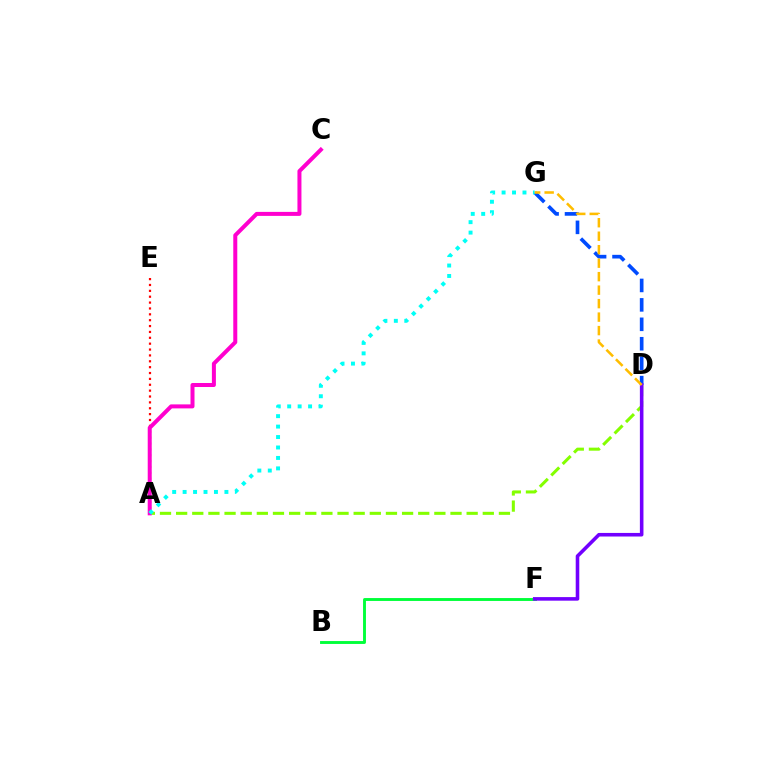{('A', 'D'): [{'color': '#84ff00', 'line_style': 'dashed', 'thickness': 2.19}], ('B', 'F'): [{'color': '#00ff39', 'line_style': 'solid', 'thickness': 2.08}], ('D', 'G'): [{'color': '#004bff', 'line_style': 'dashed', 'thickness': 2.64}, {'color': '#ffbd00', 'line_style': 'dashed', 'thickness': 1.83}], ('A', 'E'): [{'color': '#ff0000', 'line_style': 'dotted', 'thickness': 1.59}], ('D', 'F'): [{'color': '#7200ff', 'line_style': 'solid', 'thickness': 2.58}], ('A', 'C'): [{'color': '#ff00cf', 'line_style': 'solid', 'thickness': 2.88}], ('A', 'G'): [{'color': '#00fff6', 'line_style': 'dotted', 'thickness': 2.84}]}